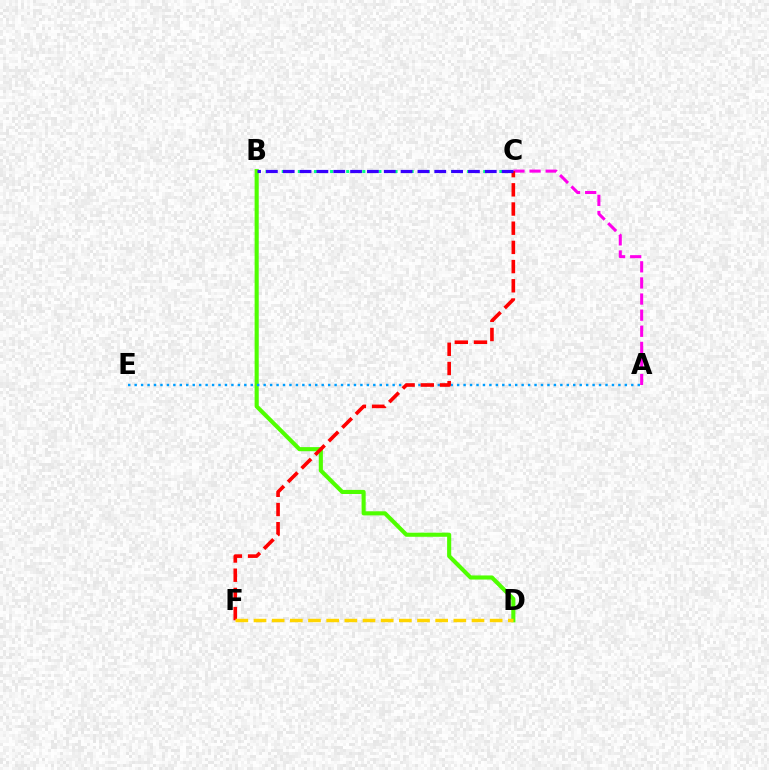{('A', 'C'): [{'color': '#ff00ed', 'line_style': 'dashed', 'thickness': 2.19}], ('B', 'C'): [{'color': '#00ff86', 'line_style': 'dotted', 'thickness': 2.19}, {'color': '#3700ff', 'line_style': 'dashed', 'thickness': 2.29}], ('B', 'D'): [{'color': '#4fff00', 'line_style': 'solid', 'thickness': 2.95}], ('A', 'E'): [{'color': '#009eff', 'line_style': 'dotted', 'thickness': 1.75}], ('C', 'F'): [{'color': '#ff0000', 'line_style': 'dashed', 'thickness': 2.61}], ('D', 'F'): [{'color': '#ffd500', 'line_style': 'dashed', 'thickness': 2.47}]}